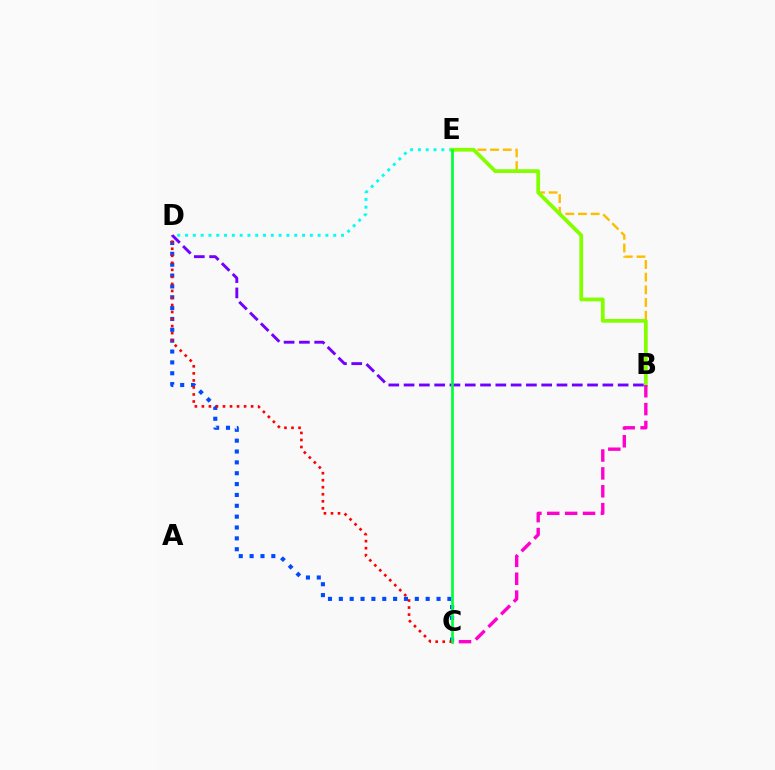{('C', 'D'): [{'color': '#004bff', 'line_style': 'dotted', 'thickness': 2.95}, {'color': '#ff0000', 'line_style': 'dotted', 'thickness': 1.91}], ('B', 'E'): [{'color': '#ffbd00', 'line_style': 'dashed', 'thickness': 1.72}, {'color': '#84ff00', 'line_style': 'solid', 'thickness': 2.71}], ('D', 'E'): [{'color': '#00fff6', 'line_style': 'dotted', 'thickness': 2.12}], ('B', 'C'): [{'color': '#ff00cf', 'line_style': 'dashed', 'thickness': 2.43}], ('B', 'D'): [{'color': '#7200ff', 'line_style': 'dashed', 'thickness': 2.08}], ('C', 'E'): [{'color': '#00ff39', 'line_style': 'solid', 'thickness': 1.94}]}